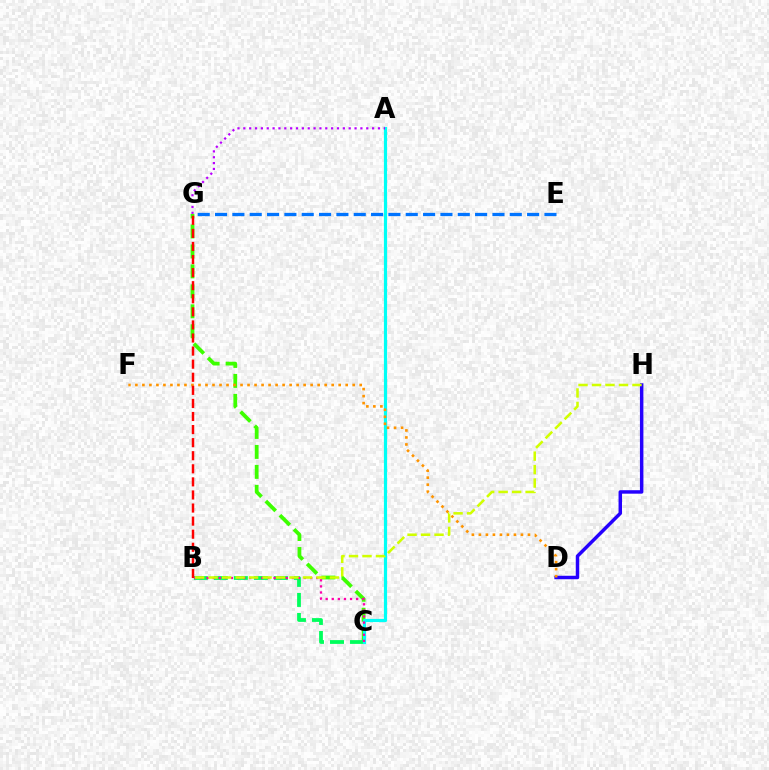{('C', 'G'): [{'color': '#3dff00', 'line_style': 'dashed', 'thickness': 2.71}], ('D', 'H'): [{'color': '#2500ff', 'line_style': 'solid', 'thickness': 2.5}], ('E', 'G'): [{'color': '#0074ff', 'line_style': 'dashed', 'thickness': 2.36}], ('B', 'C'): [{'color': '#00ff5c', 'line_style': 'dashed', 'thickness': 2.72}, {'color': '#ff00ac', 'line_style': 'dotted', 'thickness': 1.65}], ('A', 'C'): [{'color': '#00fff6', 'line_style': 'solid', 'thickness': 2.29}], ('D', 'F'): [{'color': '#ff9400', 'line_style': 'dotted', 'thickness': 1.9}], ('B', 'G'): [{'color': '#ff0000', 'line_style': 'dashed', 'thickness': 1.78}], ('B', 'H'): [{'color': '#d1ff00', 'line_style': 'dashed', 'thickness': 1.83}], ('A', 'G'): [{'color': '#b900ff', 'line_style': 'dotted', 'thickness': 1.59}]}